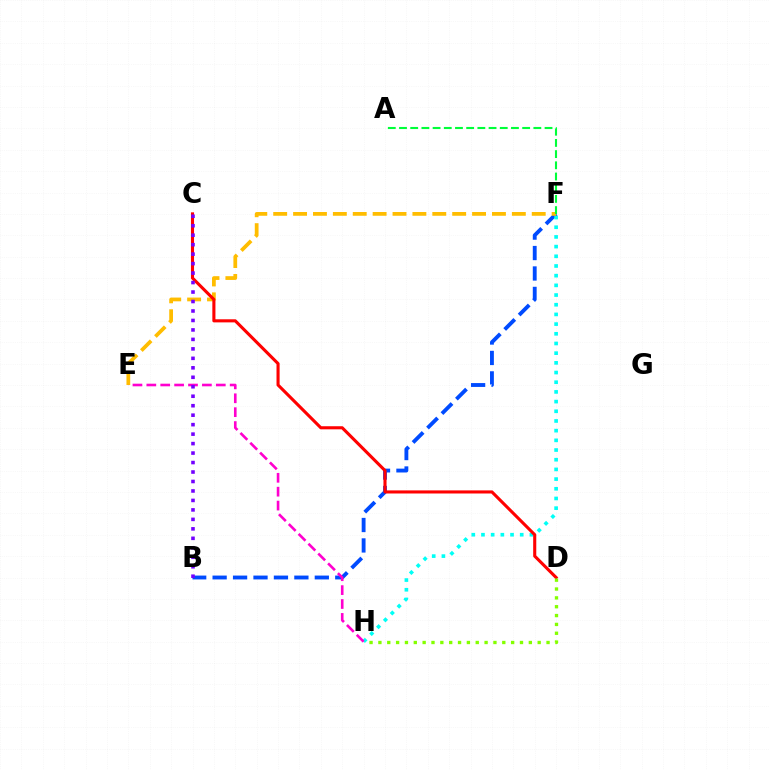{('B', 'F'): [{'color': '#004bff', 'line_style': 'dashed', 'thickness': 2.78}], ('F', 'H'): [{'color': '#00fff6', 'line_style': 'dotted', 'thickness': 2.63}], ('E', 'F'): [{'color': '#ffbd00', 'line_style': 'dashed', 'thickness': 2.7}], ('C', 'D'): [{'color': '#ff0000', 'line_style': 'solid', 'thickness': 2.23}], ('E', 'H'): [{'color': '#ff00cf', 'line_style': 'dashed', 'thickness': 1.89}], ('B', 'C'): [{'color': '#7200ff', 'line_style': 'dotted', 'thickness': 2.57}], ('A', 'F'): [{'color': '#00ff39', 'line_style': 'dashed', 'thickness': 1.52}], ('D', 'H'): [{'color': '#84ff00', 'line_style': 'dotted', 'thickness': 2.4}]}